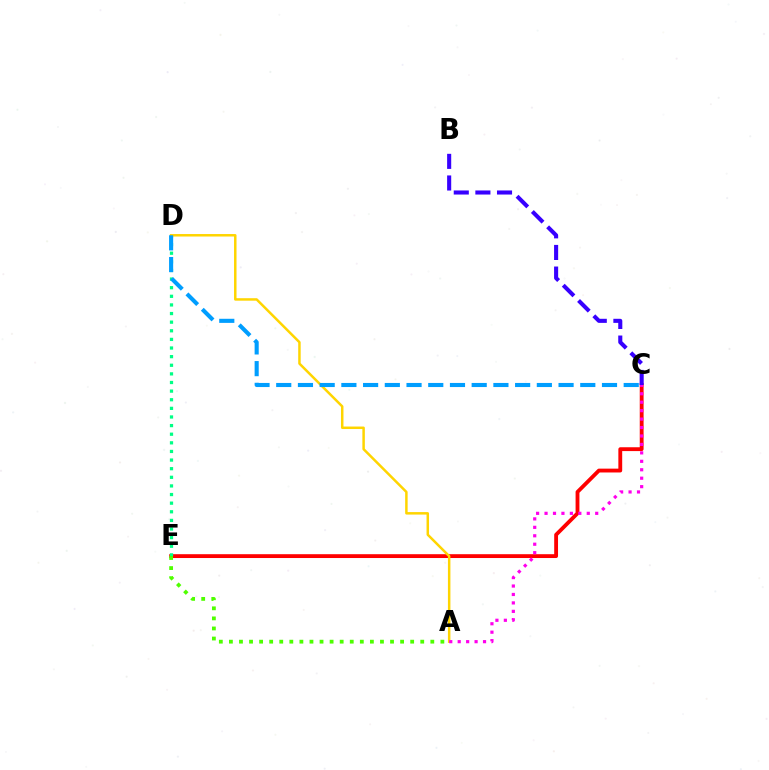{('C', 'E'): [{'color': '#ff0000', 'line_style': 'solid', 'thickness': 2.76}], ('D', 'E'): [{'color': '#00ff86', 'line_style': 'dotted', 'thickness': 2.34}], ('B', 'C'): [{'color': '#3700ff', 'line_style': 'dashed', 'thickness': 2.94}], ('A', 'D'): [{'color': '#ffd500', 'line_style': 'solid', 'thickness': 1.79}], ('A', 'C'): [{'color': '#ff00ed', 'line_style': 'dotted', 'thickness': 2.29}], ('C', 'D'): [{'color': '#009eff', 'line_style': 'dashed', 'thickness': 2.95}], ('A', 'E'): [{'color': '#4fff00', 'line_style': 'dotted', 'thickness': 2.74}]}